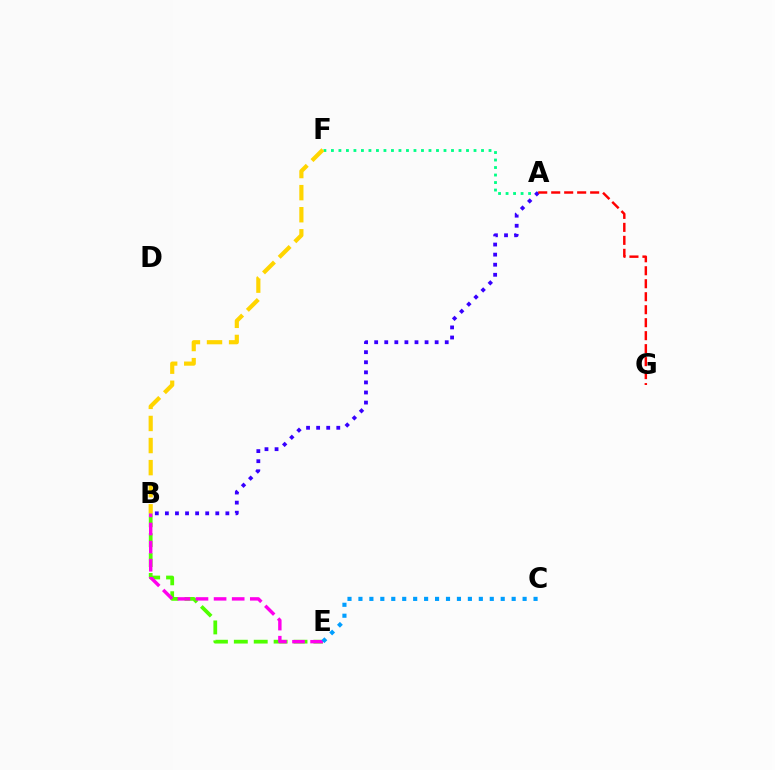{('A', 'F'): [{'color': '#00ff86', 'line_style': 'dotted', 'thickness': 2.04}], ('B', 'E'): [{'color': '#4fff00', 'line_style': 'dashed', 'thickness': 2.7}, {'color': '#ff00ed', 'line_style': 'dashed', 'thickness': 2.46}], ('A', 'B'): [{'color': '#3700ff', 'line_style': 'dotted', 'thickness': 2.74}], ('C', 'E'): [{'color': '#009eff', 'line_style': 'dotted', 'thickness': 2.97}], ('A', 'G'): [{'color': '#ff0000', 'line_style': 'dashed', 'thickness': 1.76}], ('B', 'F'): [{'color': '#ffd500', 'line_style': 'dashed', 'thickness': 3.0}]}